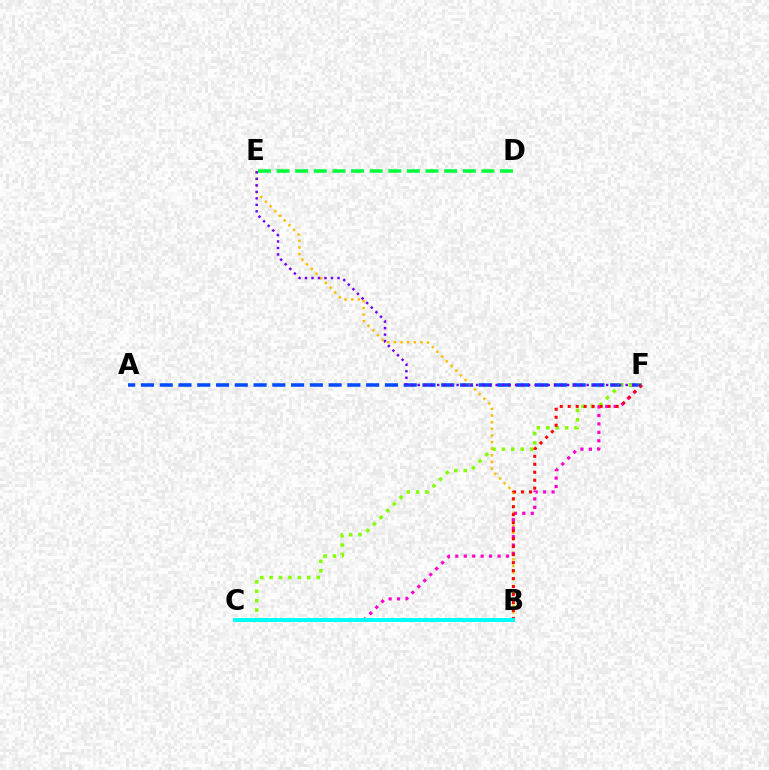{('A', 'F'): [{'color': '#004bff', 'line_style': 'dashed', 'thickness': 2.55}], ('B', 'E'): [{'color': '#ffbd00', 'line_style': 'dotted', 'thickness': 1.8}], ('C', 'F'): [{'color': '#ff00cf', 'line_style': 'dotted', 'thickness': 2.29}, {'color': '#84ff00', 'line_style': 'dotted', 'thickness': 2.56}], ('B', 'F'): [{'color': '#ff0000', 'line_style': 'dotted', 'thickness': 2.17}], ('B', 'C'): [{'color': '#00fff6', 'line_style': 'solid', 'thickness': 2.81}], ('E', 'F'): [{'color': '#7200ff', 'line_style': 'dotted', 'thickness': 1.77}], ('D', 'E'): [{'color': '#00ff39', 'line_style': 'dashed', 'thickness': 2.53}]}